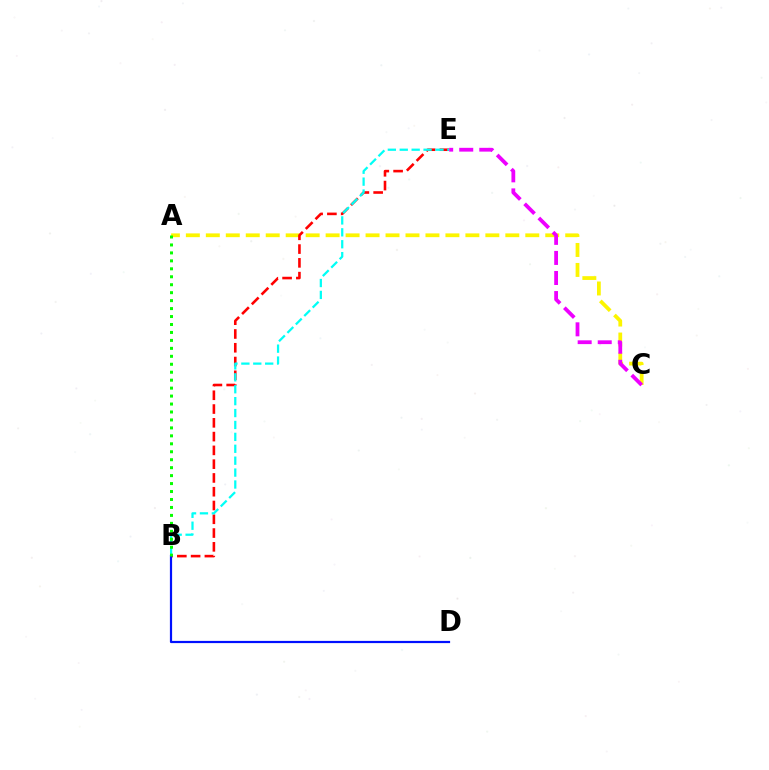{('A', 'C'): [{'color': '#fcf500', 'line_style': 'dashed', 'thickness': 2.71}], ('B', 'E'): [{'color': '#ff0000', 'line_style': 'dashed', 'thickness': 1.87}, {'color': '#00fff6', 'line_style': 'dashed', 'thickness': 1.62}], ('B', 'D'): [{'color': '#0010ff', 'line_style': 'solid', 'thickness': 1.59}], ('A', 'B'): [{'color': '#08ff00', 'line_style': 'dotted', 'thickness': 2.16}], ('C', 'E'): [{'color': '#ee00ff', 'line_style': 'dashed', 'thickness': 2.73}]}